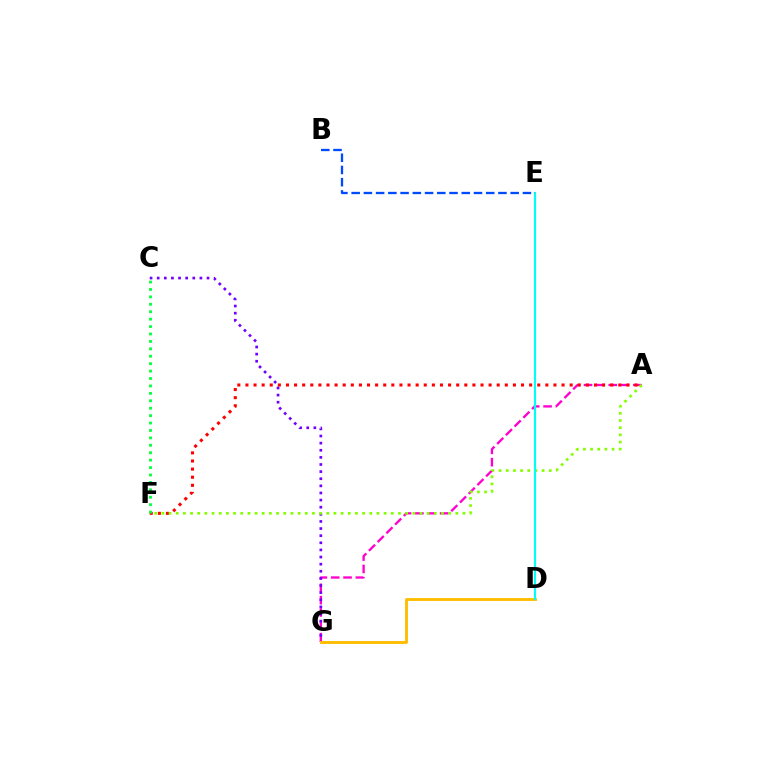{('A', 'G'): [{'color': '#ff00cf', 'line_style': 'dashed', 'thickness': 1.68}], ('A', 'F'): [{'color': '#ff0000', 'line_style': 'dotted', 'thickness': 2.2}, {'color': '#84ff00', 'line_style': 'dotted', 'thickness': 1.95}], ('C', 'F'): [{'color': '#00ff39', 'line_style': 'dotted', 'thickness': 2.02}], ('C', 'G'): [{'color': '#7200ff', 'line_style': 'dotted', 'thickness': 1.93}], ('D', 'G'): [{'color': '#ffbd00', 'line_style': 'solid', 'thickness': 2.07}], ('D', 'E'): [{'color': '#00fff6', 'line_style': 'solid', 'thickness': 1.54}], ('B', 'E'): [{'color': '#004bff', 'line_style': 'dashed', 'thickness': 1.66}]}